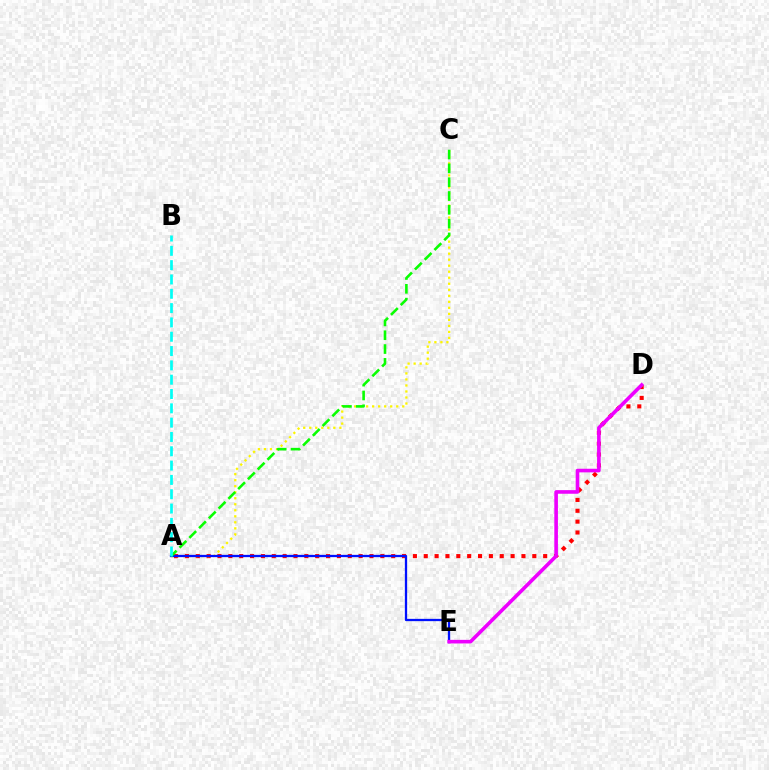{('A', 'D'): [{'color': '#ff0000', 'line_style': 'dotted', 'thickness': 2.95}], ('A', 'C'): [{'color': '#fcf500', 'line_style': 'dotted', 'thickness': 1.64}, {'color': '#08ff00', 'line_style': 'dashed', 'thickness': 1.88}], ('A', 'E'): [{'color': '#0010ff', 'line_style': 'solid', 'thickness': 1.65}], ('D', 'E'): [{'color': '#ee00ff', 'line_style': 'solid', 'thickness': 2.6}], ('A', 'B'): [{'color': '#00fff6', 'line_style': 'dashed', 'thickness': 1.95}]}